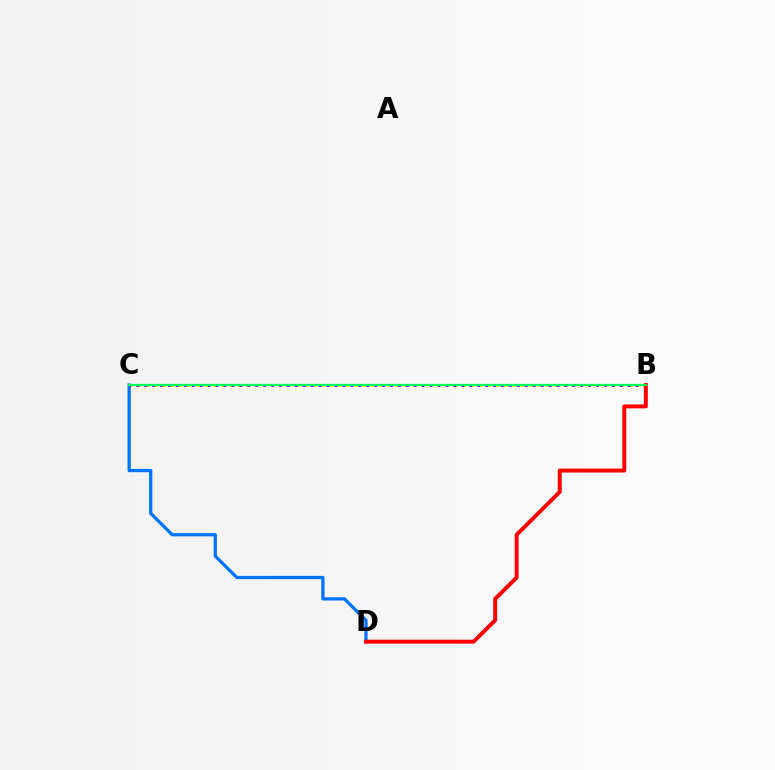{('C', 'D'): [{'color': '#0074ff', 'line_style': 'solid', 'thickness': 2.35}], ('B', 'C'): [{'color': '#d1ff00', 'line_style': 'dotted', 'thickness': 2.26}, {'color': '#b900ff', 'line_style': 'dotted', 'thickness': 2.15}, {'color': '#00ff5c', 'line_style': 'solid', 'thickness': 1.56}], ('B', 'D'): [{'color': '#ff0000', 'line_style': 'solid', 'thickness': 2.84}]}